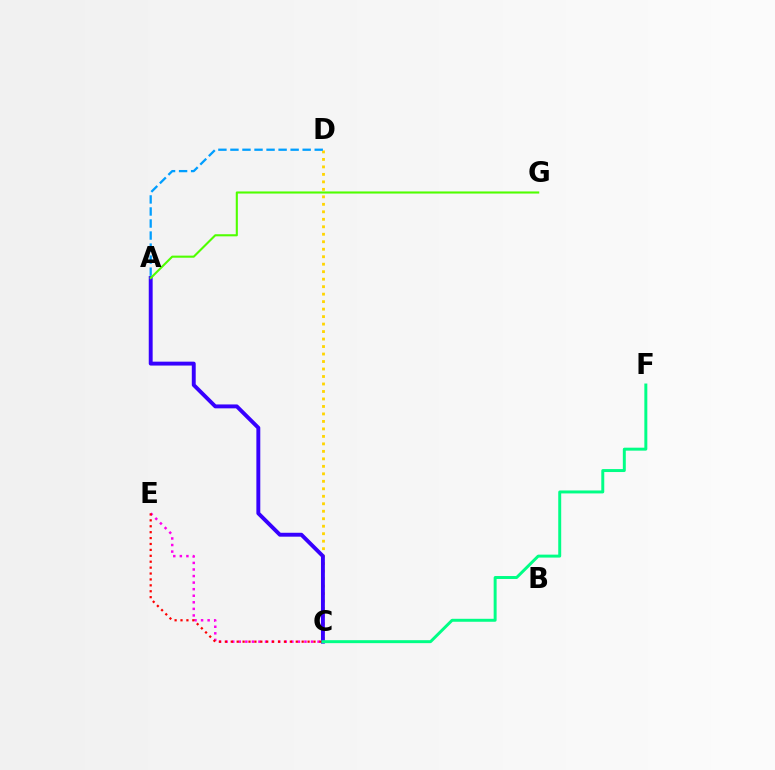{('C', 'E'): [{'color': '#ff00ed', 'line_style': 'dotted', 'thickness': 1.78}, {'color': '#ff0000', 'line_style': 'dotted', 'thickness': 1.61}], ('C', 'D'): [{'color': '#ffd500', 'line_style': 'dotted', 'thickness': 2.03}], ('A', 'D'): [{'color': '#009eff', 'line_style': 'dashed', 'thickness': 1.64}], ('A', 'C'): [{'color': '#3700ff', 'line_style': 'solid', 'thickness': 2.81}], ('A', 'G'): [{'color': '#4fff00', 'line_style': 'solid', 'thickness': 1.51}], ('C', 'F'): [{'color': '#00ff86', 'line_style': 'solid', 'thickness': 2.13}]}